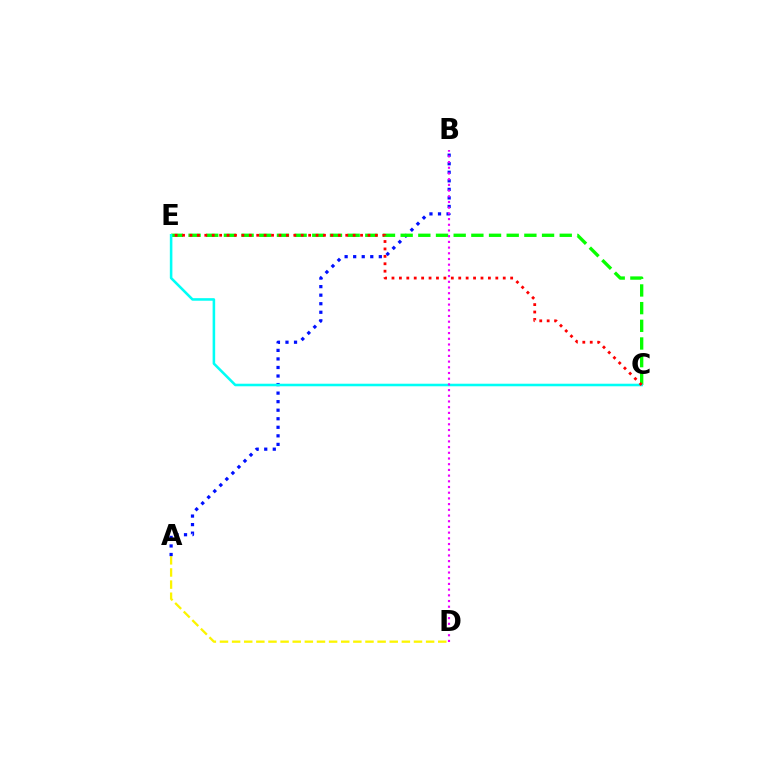{('A', 'D'): [{'color': '#fcf500', 'line_style': 'dashed', 'thickness': 1.65}], ('A', 'B'): [{'color': '#0010ff', 'line_style': 'dotted', 'thickness': 2.32}], ('C', 'E'): [{'color': '#08ff00', 'line_style': 'dashed', 'thickness': 2.4}, {'color': '#00fff6', 'line_style': 'solid', 'thickness': 1.85}, {'color': '#ff0000', 'line_style': 'dotted', 'thickness': 2.02}], ('B', 'D'): [{'color': '#ee00ff', 'line_style': 'dotted', 'thickness': 1.55}]}